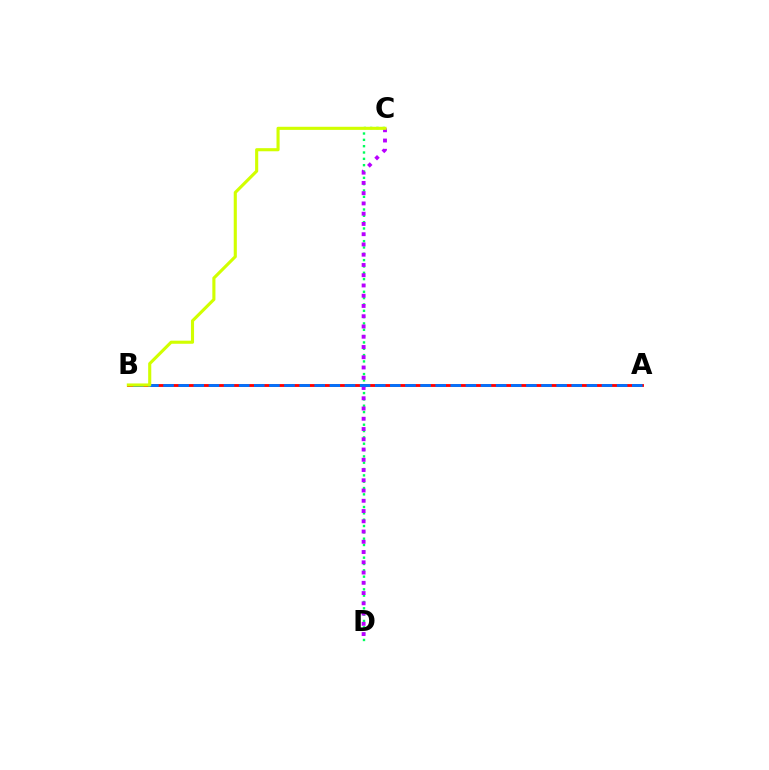{('C', 'D'): [{'color': '#00ff5c', 'line_style': 'dotted', 'thickness': 1.72}, {'color': '#b900ff', 'line_style': 'dotted', 'thickness': 2.79}], ('A', 'B'): [{'color': '#ff0000', 'line_style': 'solid', 'thickness': 2.05}, {'color': '#0074ff', 'line_style': 'dashed', 'thickness': 2.05}], ('B', 'C'): [{'color': '#d1ff00', 'line_style': 'solid', 'thickness': 2.24}]}